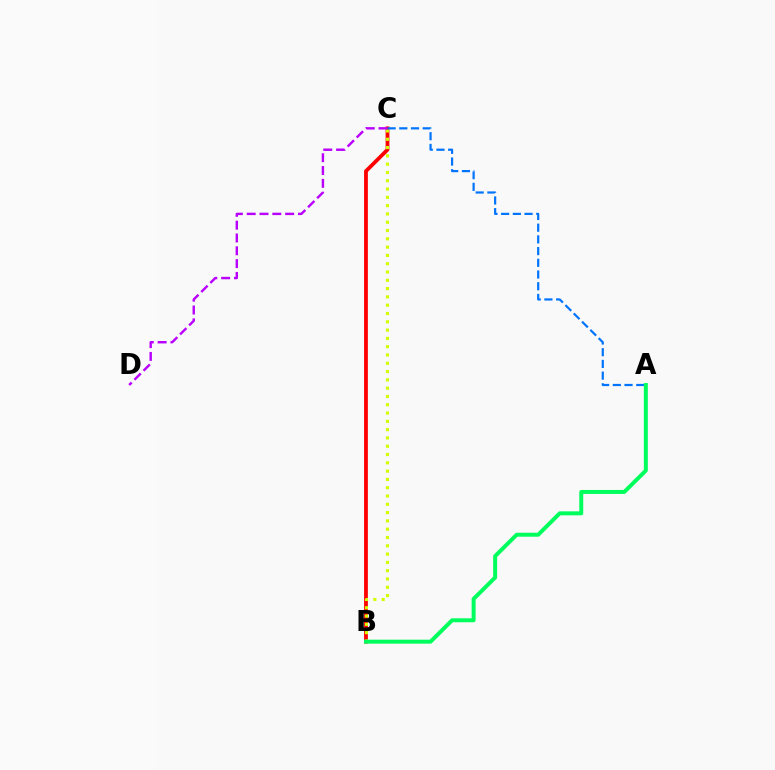{('B', 'C'): [{'color': '#ff0000', 'line_style': 'solid', 'thickness': 2.72}, {'color': '#d1ff00', 'line_style': 'dotted', 'thickness': 2.25}], ('A', 'C'): [{'color': '#0074ff', 'line_style': 'dashed', 'thickness': 1.59}], ('C', 'D'): [{'color': '#b900ff', 'line_style': 'dashed', 'thickness': 1.74}], ('A', 'B'): [{'color': '#00ff5c', 'line_style': 'solid', 'thickness': 2.86}]}